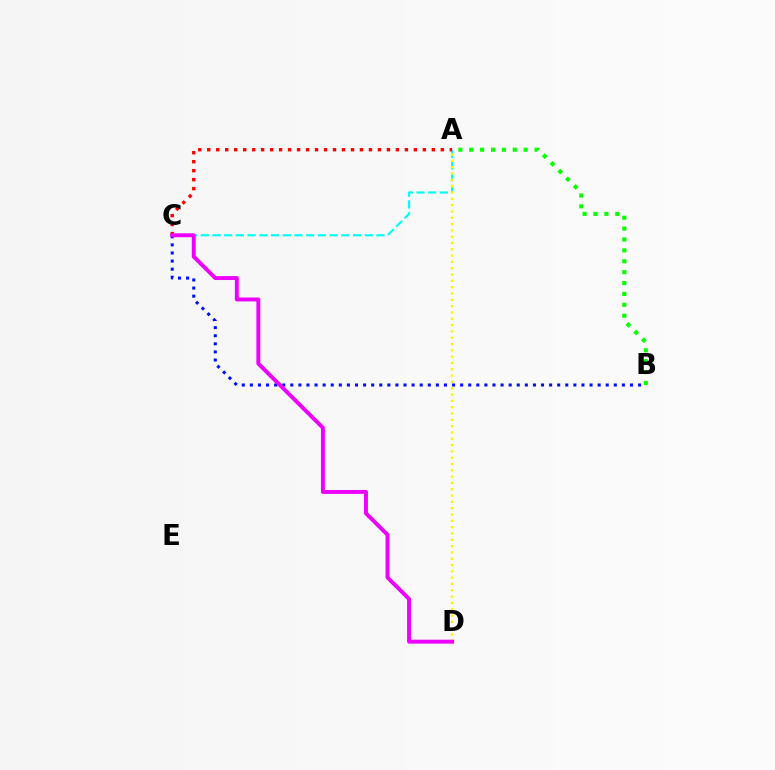{('A', 'C'): [{'color': '#00fff6', 'line_style': 'dashed', 'thickness': 1.59}, {'color': '#ff0000', 'line_style': 'dotted', 'thickness': 2.44}], ('A', 'B'): [{'color': '#08ff00', 'line_style': 'dotted', 'thickness': 2.96}], ('B', 'C'): [{'color': '#0010ff', 'line_style': 'dotted', 'thickness': 2.2}], ('A', 'D'): [{'color': '#fcf500', 'line_style': 'dotted', 'thickness': 1.72}], ('C', 'D'): [{'color': '#ee00ff', 'line_style': 'solid', 'thickness': 2.82}]}